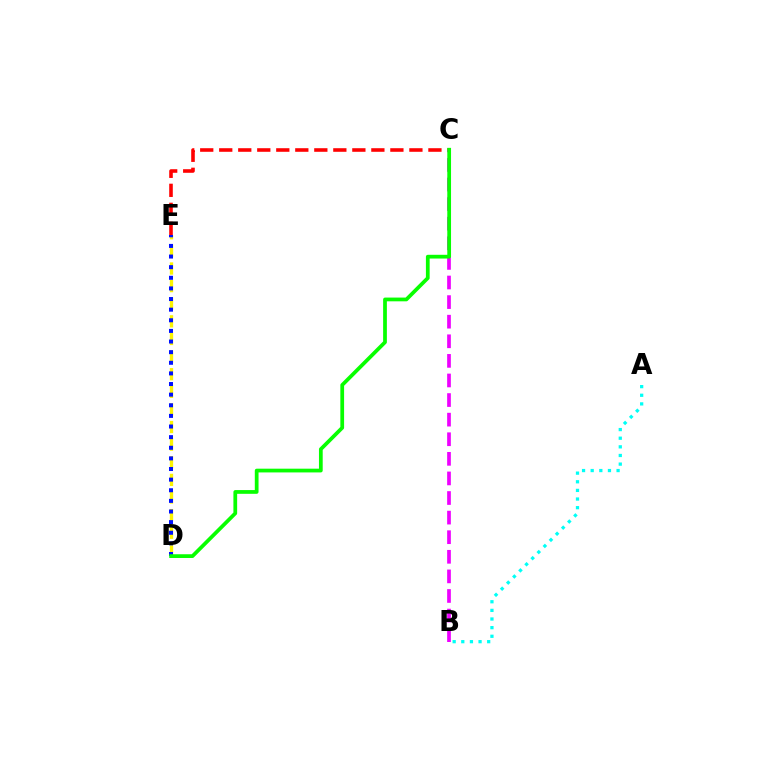{('A', 'B'): [{'color': '#00fff6', 'line_style': 'dotted', 'thickness': 2.35}], ('D', 'E'): [{'color': '#fcf500', 'line_style': 'dashed', 'thickness': 2.39}, {'color': '#0010ff', 'line_style': 'dotted', 'thickness': 2.89}], ('C', 'E'): [{'color': '#ff0000', 'line_style': 'dashed', 'thickness': 2.58}], ('B', 'C'): [{'color': '#ee00ff', 'line_style': 'dashed', 'thickness': 2.66}], ('C', 'D'): [{'color': '#08ff00', 'line_style': 'solid', 'thickness': 2.69}]}